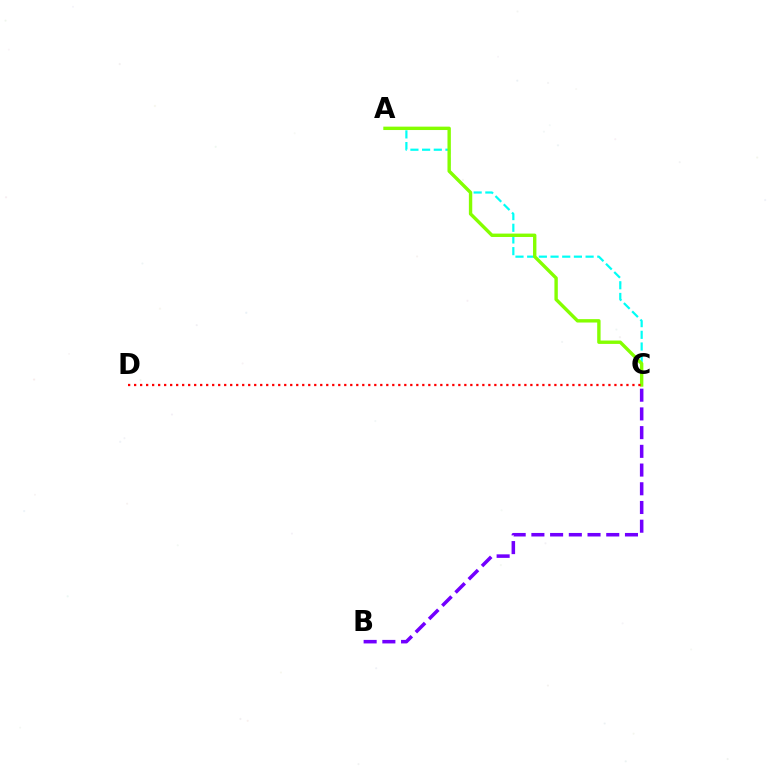{('A', 'C'): [{'color': '#00fff6', 'line_style': 'dashed', 'thickness': 1.59}, {'color': '#84ff00', 'line_style': 'solid', 'thickness': 2.44}], ('B', 'C'): [{'color': '#7200ff', 'line_style': 'dashed', 'thickness': 2.54}], ('C', 'D'): [{'color': '#ff0000', 'line_style': 'dotted', 'thickness': 1.63}]}